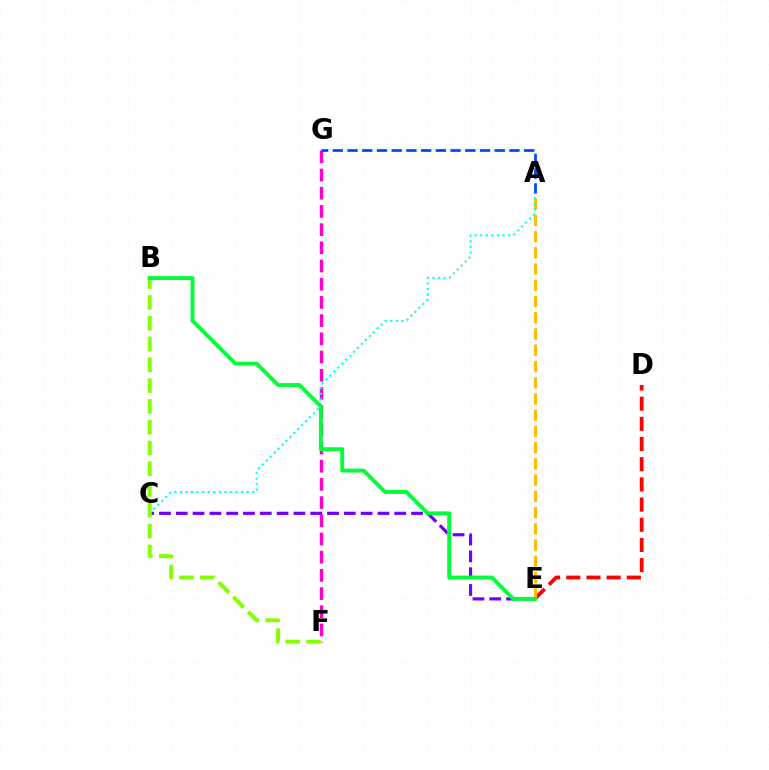{('C', 'E'): [{'color': '#7200ff', 'line_style': 'dashed', 'thickness': 2.28}], ('D', 'E'): [{'color': '#ff0000', 'line_style': 'dashed', 'thickness': 2.74}], ('A', 'E'): [{'color': '#ffbd00', 'line_style': 'dashed', 'thickness': 2.21}], ('F', 'G'): [{'color': '#ff00cf', 'line_style': 'dashed', 'thickness': 2.47}], ('A', 'C'): [{'color': '#00fff6', 'line_style': 'dotted', 'thickness': 1.51}], ('A', 'G'): [{'color': '#004bff', 'line_style': 'dashed', 'thickness': 2.0}], ('B', 'F'): [{'color': '#84ff00', 'line_style': 'dashed', 'thickness': 2.82}], ('B', 'E'): [{'color': '#00ff39', 'line_style': 'solid', 'thickness': 2.79}]}